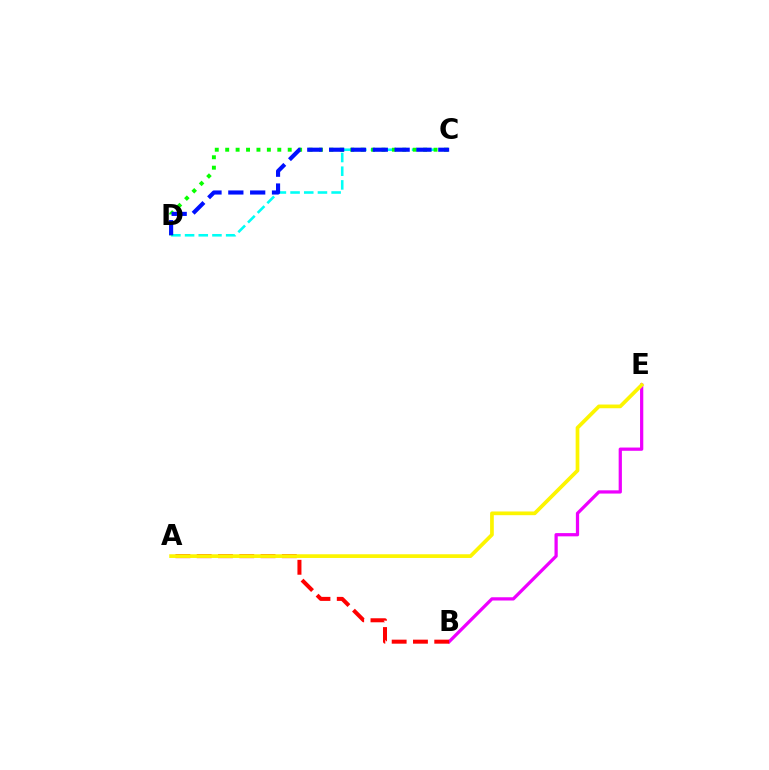{('B', 'E'): [{'color': '#ee00ff', 'line_style': 'solid', 'thickness': 2.34}], ('C', 'D'): [{'color': '#00fff6', 'line_style': 'dashed', 'thickness': 1.86}, {'color': '#08ff00', 'line_style': 'dotted', 'thickness': 2.83}, {'color': '#0010ff', 'line_style': 'dashed', 'thickness': 2.97}], ('A', 'B'): [{'color': '#ff0000', 'line_style': 'dashed', 'thickness': 2.89}], ('A', 'E'): [{'color': '#fcf500', 'line_style': 'solid', 'thickness': 2.67}]}